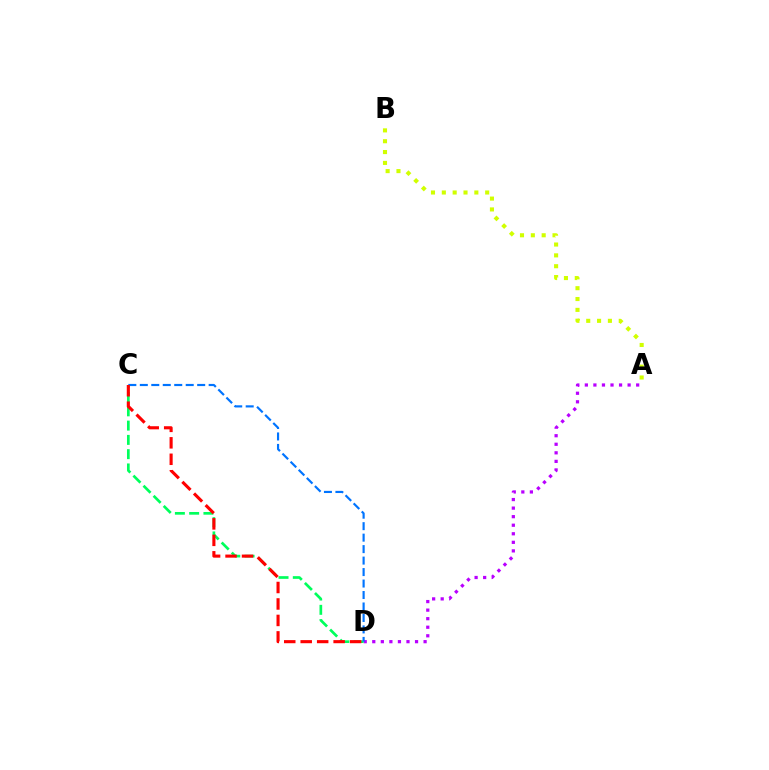{('A', 'D'): [{'color': '#b900ff', 'line_style': 'dotted', 'thickness': 2.32}], ('C', 'D'): [{'color': '#00ff5c', 'line_style': 'dashed', 'thickness': 1.94}, {'color': '#0074ff', 'line_style': 'dashed', 'thickness': 1.56}, {'color': '#ff0000', 'line_style': 'dashed', 'thickness': 2.24}], ('A', 'B'): [{'color': '#d1ff00', 'line_style': 'dotted', 'thickness': 2.95}]}